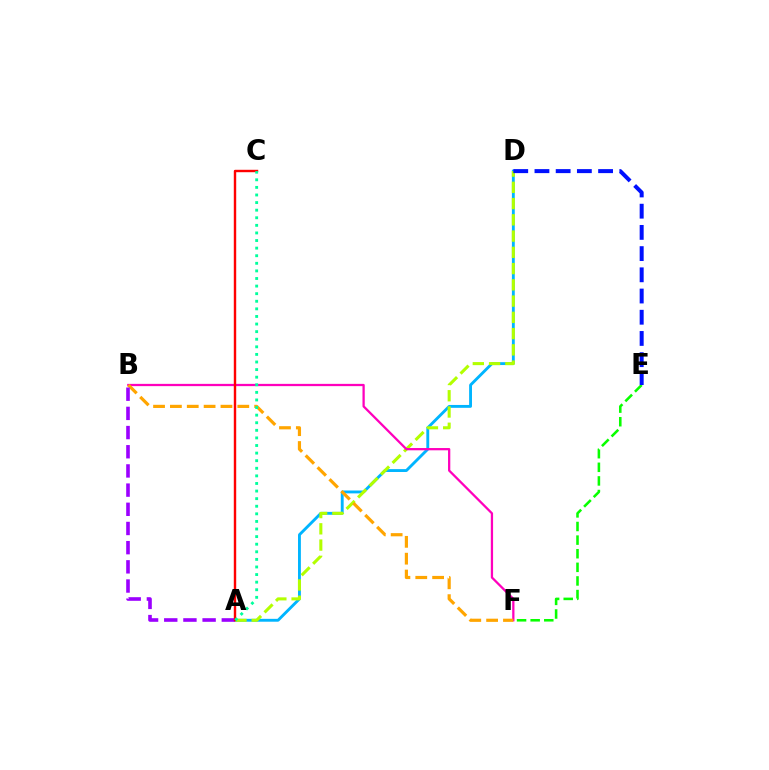{('E', 'F'): [{'color': '#08ff00', 'line_style': 'dashed', 'thickness': 1.85}], ('A', 'D'): [{'color': '#00b5ff', 'line_style': 'solid', 'thickness': 2.06}, {'color': '#b3ff00', 'line_style': 'dashed', 'thickness': 2.21}], ('B', 'F'): [{'color': '#ff00bd', 'line_style': 'solid', 'thickness': 1.63}, {'color': '#ffa500', 'line_style': 'dashed', 'thickness': 2.29}], ('D', 'E'): [{'color': '#0010ff', 'line_style': 'dashed', 'thickness': 2.88}], ('A', 'B'): [{'color': '#9b00ff', 'line_style': 'dashed', 'thickness': 2.61}], ('A', 'C'): [{'color': '#ff0000', 'line_style': 'solid', 'thickness': 1.74}, {'color': '#00ff9d', 'line_style': 'dotted', 'thickness': 2.06}]}